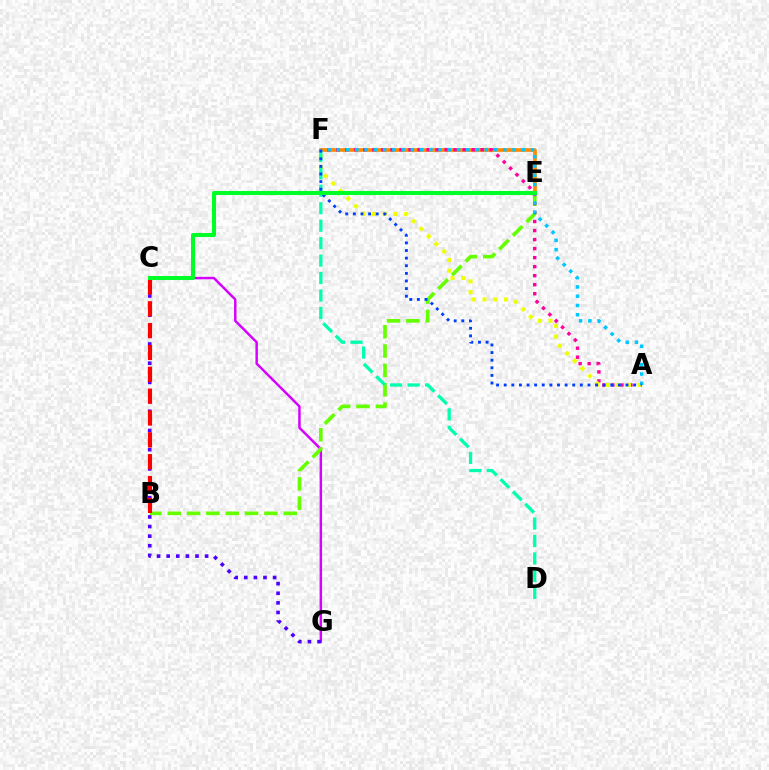{('C', 'G'): [{'color': '#d600ff', 'line_style': 'solid', 'thickness': 1.77}, {'color': '#4f00ff', 'line_style': 'dotted', 'thickness': 2.61}], ('B', 'E'): [{'color': '#66ff00', 'line_style': 'dashed', 'thickness': 2.63}], ('E', 'F'): [{'color': '#ff8800', 'line_style': 'solid', 'thickness': 2.65}], ('A', 'F'): [{'color': '#ff00a0', 'line_style': 'dotted', 'thickness': 2.45}, {'color': '#eeff00', 'line_style': 'dotted', 'thickness': 2.9}, {'color': '#00c7ff', 'line_style': 'dotted', 'thickness': 2.51}, {'color': '#003fff', 'line_style': 'dotted', 'thickness': 2.07}], ('B', 'C'): [{'color': '#ff0000', 'line_style': 'dashed', 'thickness': 2.97}], ('D', 'F'): [{'color': '#00ffaf', 'line_style': 'dashed', 'thickness': 2.37}], ('C', 'E'): [{'color': '#00ff27', 'line_style': 'solid', 'thickness': 2.91}]}